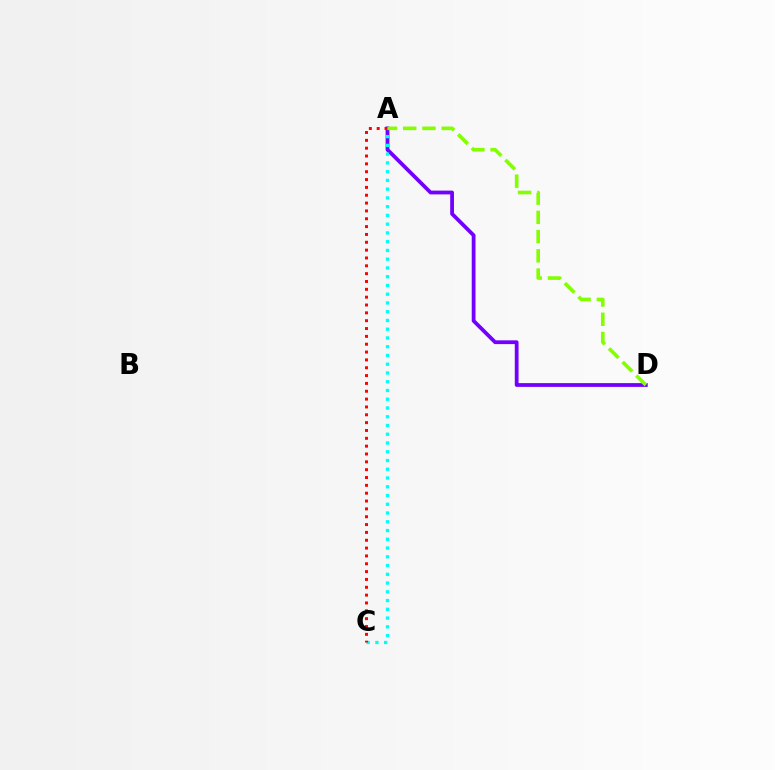{('A', 'D'): [{'color': '#7200ff', 'line_style': 'solid', 'thickness': 2.72}, {'color': '#84ff00', 'line_style': 'dashed', 'thickness': 2.61}], ('A', 'C'): [{'color': '#00fff6', 'line_style': 'dotted', 'thickness': 2.38}, {'color': '#ff0000', 'line_style': 'dotted', 'thickness': 2.13}]}